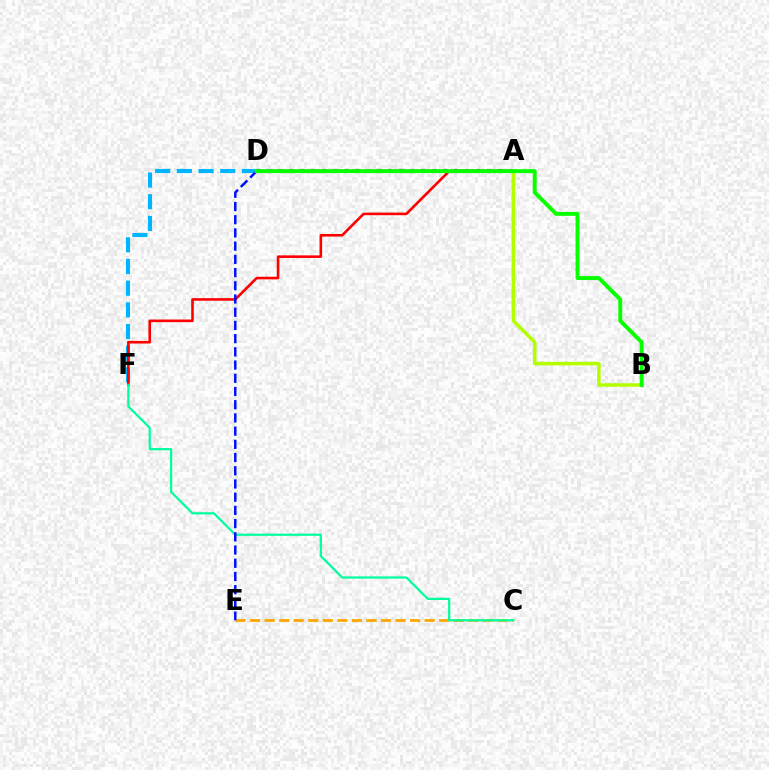{('A', 'D'): [{'color': '#ff00bd', 'line_style': 'dashed', 'thickness': 1.71}, {'color': '#9b00ff', 'line_style': 'dotted', 'thickness': 2.98}], ('D', 'F'): [{'color': '#00b5ff', 'line_style': 'dashed', 'thickness': 2.95}], ('C', 'E'): [{'color': '#ffa500', 'line_style': 'dashed', 'thickness': 1.98}], ('A', 'F'): [{'color': '#ff0000', 'line_style': 'solid', 'thickness': 1.87}], ('A', 'B'): [{'color': '#b3ff00', 'line_style': 'solid', 'thickness': 2.53}], ('C', 'F'): [{'color': '#00ff9d', 'line_style': 'solid', 'thickness': 1.6}], ('D', 'E'): [{'color': '#0010ff', 'line_style': 'dashed', 'thickness': 1.8}], ('B', 'D'): [{'color': '#08ff00', 'line_style': 'solid', 'thickness': 2.83}]}